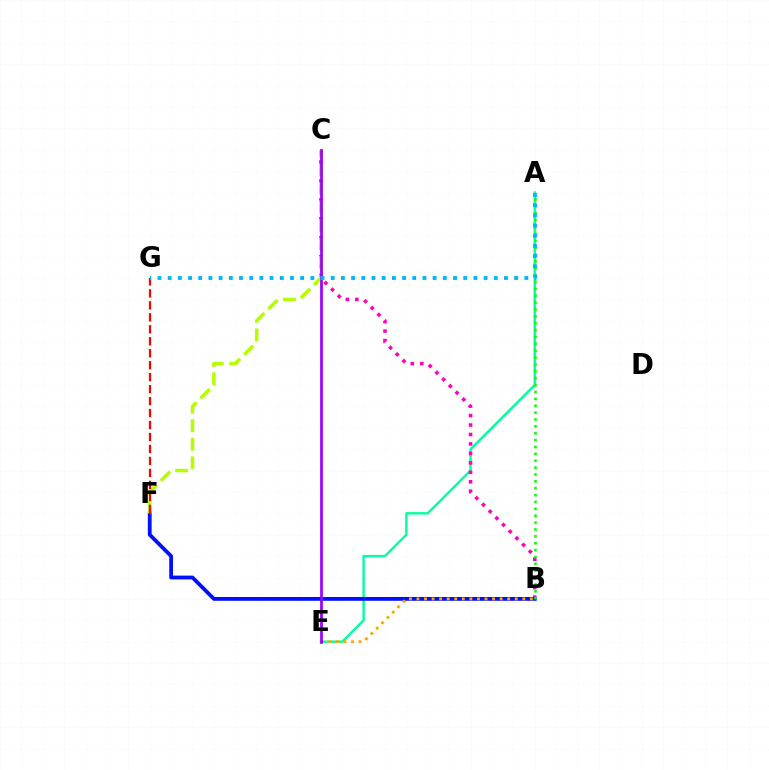{('A', 'E'): [{'color': '#00ff9d', 'line_style': 'solid', 'thickness': 1.73}], ('B', 'C'): [{'color': '#ff00bd', 'line_style': 'dotted', 'thickness': 2.57}], ('B', 'F'): [{'color': '#0010ff', 'line_style': 'solid', 'thickness': 2.74}], ('A', 'B'): [{'color': '#08ff00', 'line_style': 'dotted', 'thickness': 1.87}], ('B', 'E'): [{'color': '#ffa500', 'line_style': 'dotted', 'thickness': 2.05}], ('C', 'F'): [{'color': '#b3ff00', 'line_style': 'dashed', 'thickness': 2.52}], ('F', 'G'): [{'color': '#ff0000', 'line_style': 'dashed', 'thickness': 1.63}], ('C', 'E'): [{'color': '#9b00ff', 'line_style': 'solid', 'thickness': 1.97}], ('A', 'G'): [{'color': '#00b5ff', 'line_style': 'dotted', 'thickness': 2.77}]}